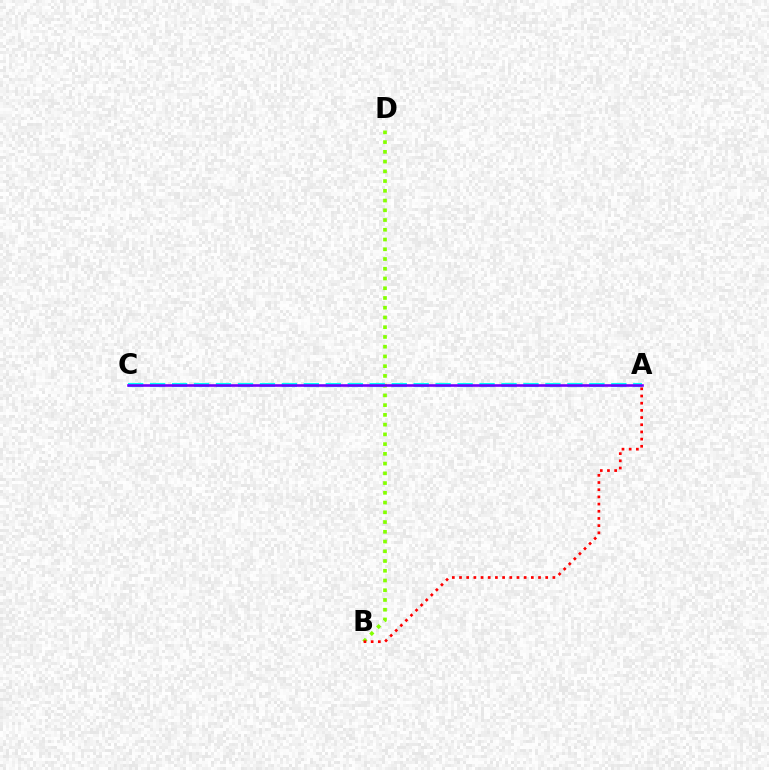{('B', 'D'): [{'color': '#84ff00', 'line_style': 'dotted', 'thickness': 2.65}], ('A', 'C'): [{'color': '#00fff6', 'line_style': 'dashed', 'thickness': 2.98}, {'color': '#7200ff', 'line_style': 'solid', 'thickness': 1.88}], ('A', 'B'): [{'color': '#ff0000', 'line_style': 'dotted', 'thickness': 1.95}]}